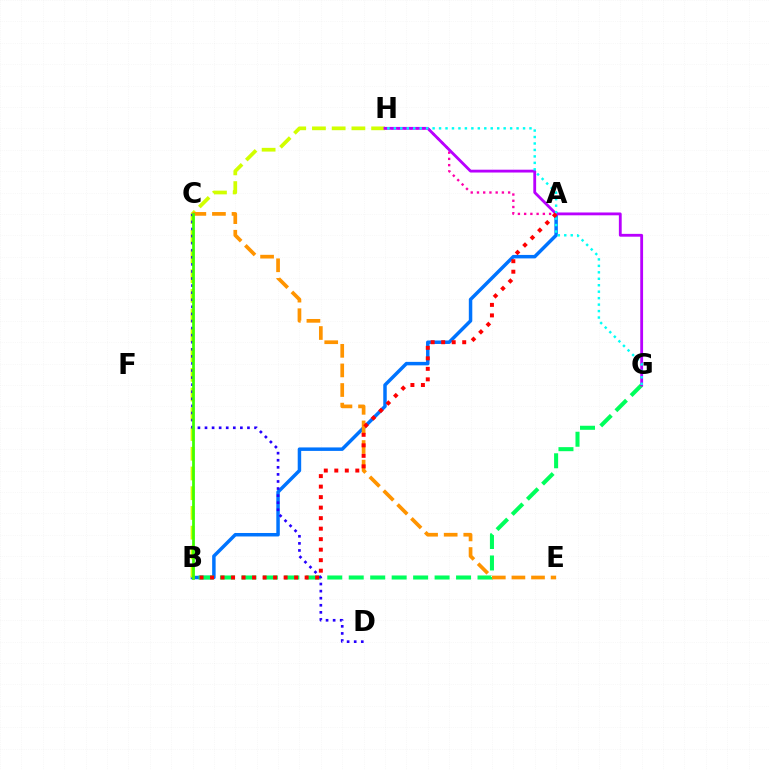{('A', 'B'): [{'color': '#0074ff', 'line_style': 'solid', 'thickness': 2.5}, {'color': '#ff0000', 'line_style': 'dotted', 'thickness': 2.86}], ('A', 'H'): [{'color': '#ff00ac', 'line_style': 'dotted', 'thickness': 1.69}], ('B', 'G'): [{'color': '#00ff5c', 'line_style': 'dashed', 'thickness': 2.92}], ('B', 'H'): [{'color': '#d1ff00', 'line_style': 'dashed', 'thickness': 2.68}], ('G', 'H'): [{'color': '#b900ff', 'line_style': 'solid', 'thickness': 2.03}, {'color': '#00fff6', 'line_style': 'dotted', 'thickness': 1.75}], ('C', 'D'): [{'color': '#2500ff', 'line_style': 'dotted', 'thickness': 1.92}], ('C', 'E'): [{'color': '#ff9400', 'line_style': 'dashed', 'thickness': 2.66}], ('B', 'C'): [{'color': '#3dff00', 'line_style': 'solid', 'thickness': 1.97}]}